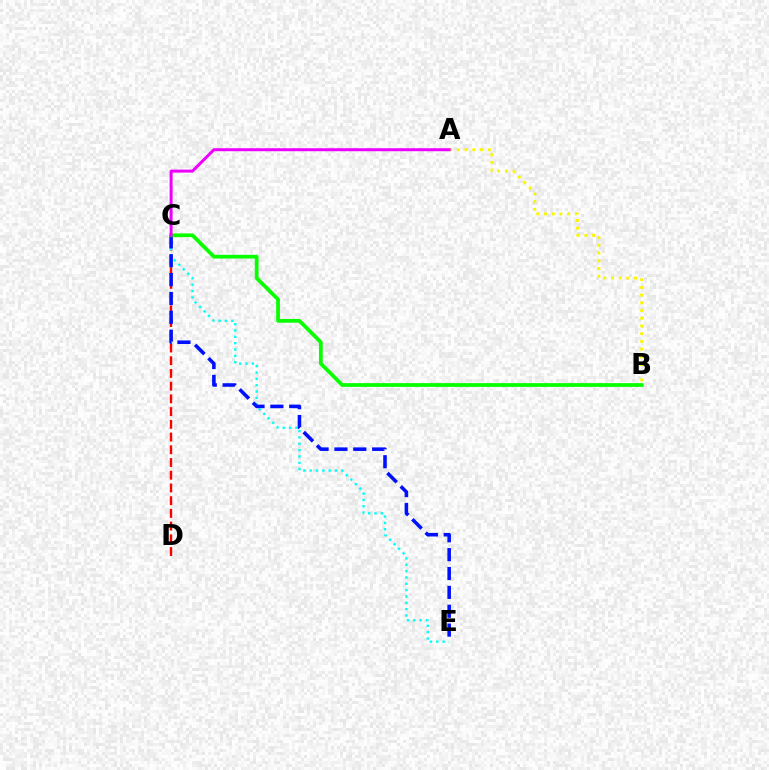{('A', 'B'): [{'color': '#fcf500', 'line_style': 'dotted', 'thickness': 2.1}], ('C', 'D'): [{'color': '#ff0000', 'line_style': 'dashed', 'thickness': 1.73}], ('C', 'E'): [{'color': '#00fff6', 'line_style': 'dotted', 'thickness': 1.72}, {'color': '#0010ff', 'line_style': 'dashed', 'thickness': 2.56}], ('B', 'C'): [{'color': '#08ff00', 'line_style': 'solid', 'thickness': 2.7}], ('A', 'C'): [{'color': '#ee00ff', 'line_style': 'solid', 'thickness': 2.16}]}